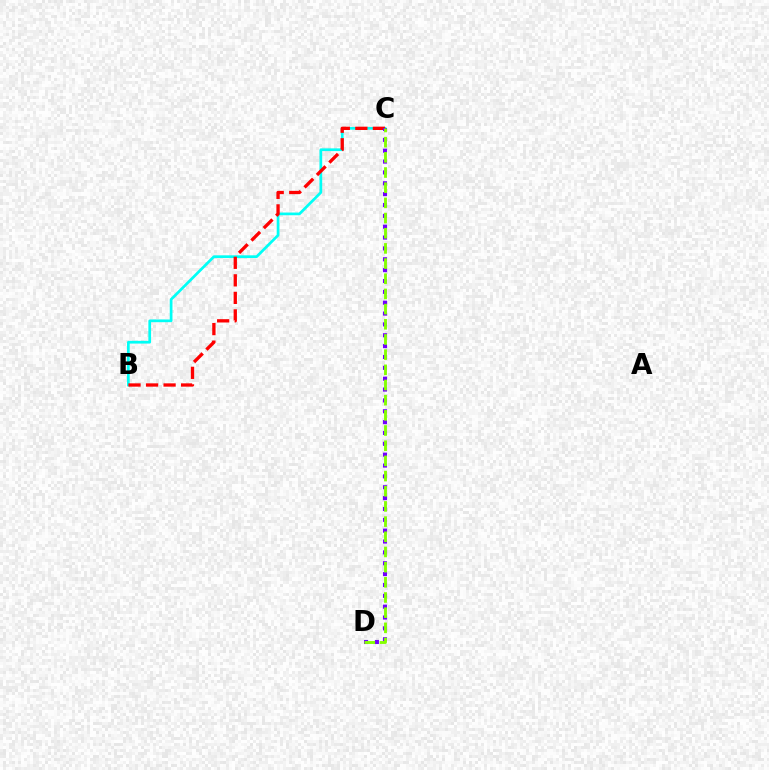{('B', 'C'): [{'color': '#00fff6', 'line_style': 'solid', 'thickness': 1.95}, {'color': '#ff0000', 'line_style': 'dashed', 'thickness': 2.38}], ('C', 'D'): [{'color': '#7200ff', 'line_style': 'dotted', 'thickness': 2.95}, {'color': '#84ff00', 'line_style': 'dashed', 'thickness': 2.06}]}